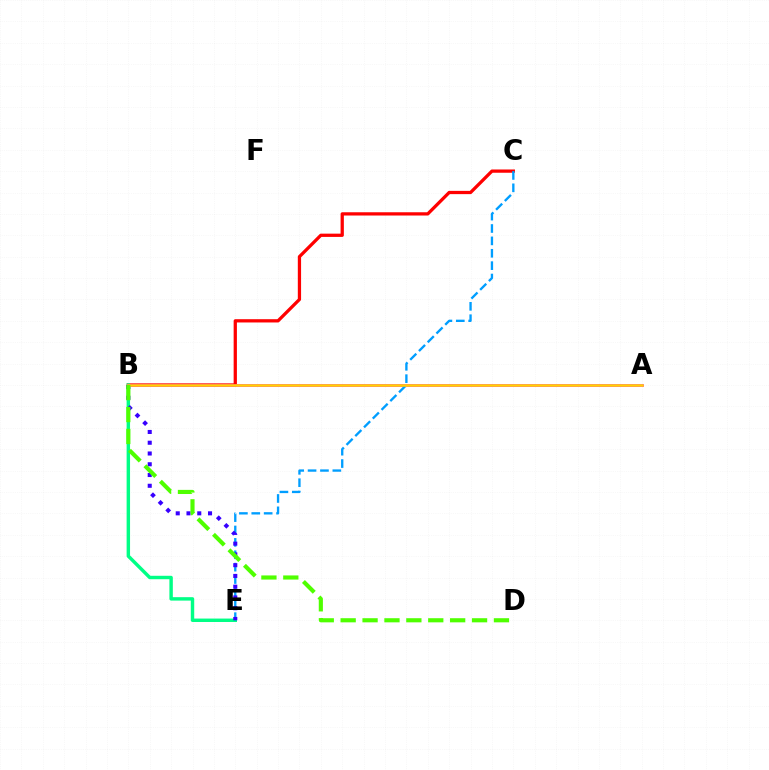{('B', 'C'): [{'color': '#ff0000', 'line_style': 'solid', 'thickness': 2.35}], ('B', 'E'): [{'color': '#00ff86', 'line_style': 'solid', 'thickness': 2.47}, {'color': '#3700ff', 'line_style': 'dotted', 'thickness': 2.92}], ('A', 'B'): [{'color': '#ff00ed', 'line_style': 'solid', 'thickness': 1.92}, {'color': '#ffd500', 'line_style': 'solid', 'thickness': 1.8}], ('C', 'E'): [{'color': '#009eff', 'line_style': 'dashed', 'thickness': 1.68}], ('B', 'D'): [{'color': '#4fff00', 'line_style': 'dashed', 'thickness': 2.98}]}